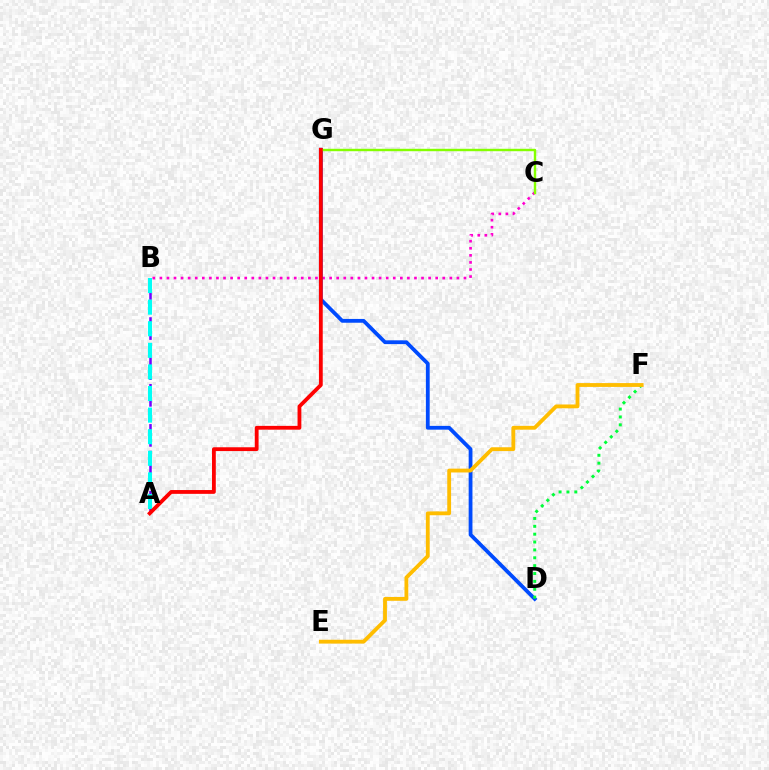{('B', 'C'): [{'color': '#ff00cf', 'line_style': 'dotted', 'thickness': 1.92}], ('D', 'G'): [{'color': '#004bff', 'line_style': 'solid', 'thickness': 2.73}], ('A', 'B'): [{'color': '#7200ff', 'line_style': 'dashed', 'thickness': 1.81}, {'color': '#00fff6', 'line_style': 'dashed', 'thickness': 2.93}], ('D', 'F'): [{'color': '#00ff39', 'line_style': 'dotted', 'thickness': 2.14}], ('E', 'F'): [{'color': '#ffbd00', 'line_style': 'solid', 'thickness': 2.76}], ('C', 'G'): [{'color': '#84ff00', 'line_style': 'solid', 'thickness': 1.74}], ('A', 'G'): [{'color': '#ff0000', 'line_style': 'solid', 'thickness': 2.74}]}